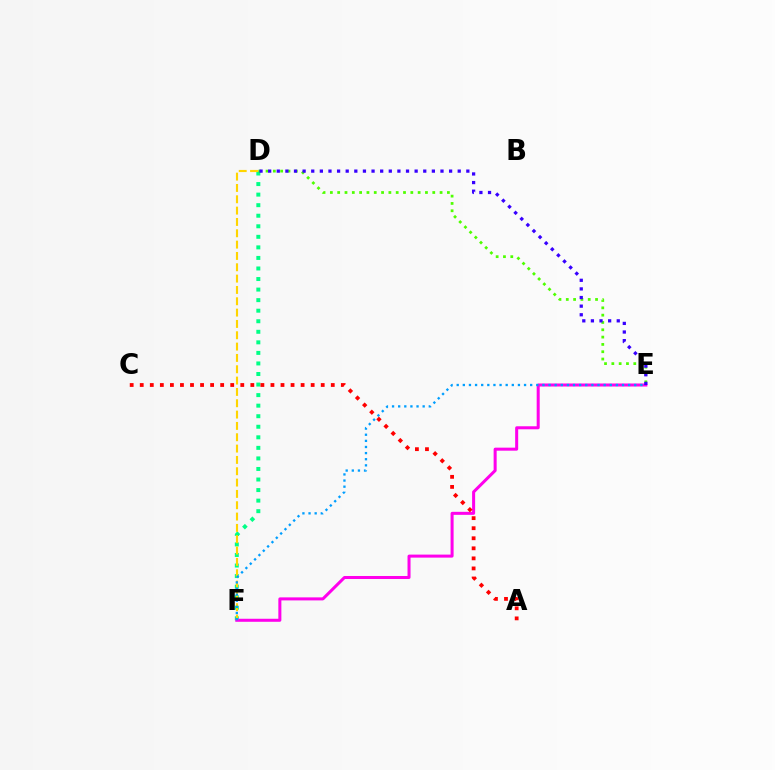{('D', 'F'): [{'color': '#00ff86', 'line_style': 'dotted', 'thickness': 2.87}, {'color': '#ffd500', 'line_style': 'dashed', 'thickness': 1.54}], ('D', 'E'): [{'color': '#4fff00', 'line_style': 'dotted', 'thickness': 1.99}, {'color': '#3700ff', 'line_style': 'dotted', 'thickness': 2.34}], ('E', 'F'): [{'color': '#ff00ed', 'line_style': 'solid', 'thickness': 2.18}, {'color': '#009eff', 'line_style': 'dotted', 'thickness': 1.66}], ('A', 'C'): [{'color': '#ff0000', 'line_style': 'dotted', 'thickness': 2.73}]}